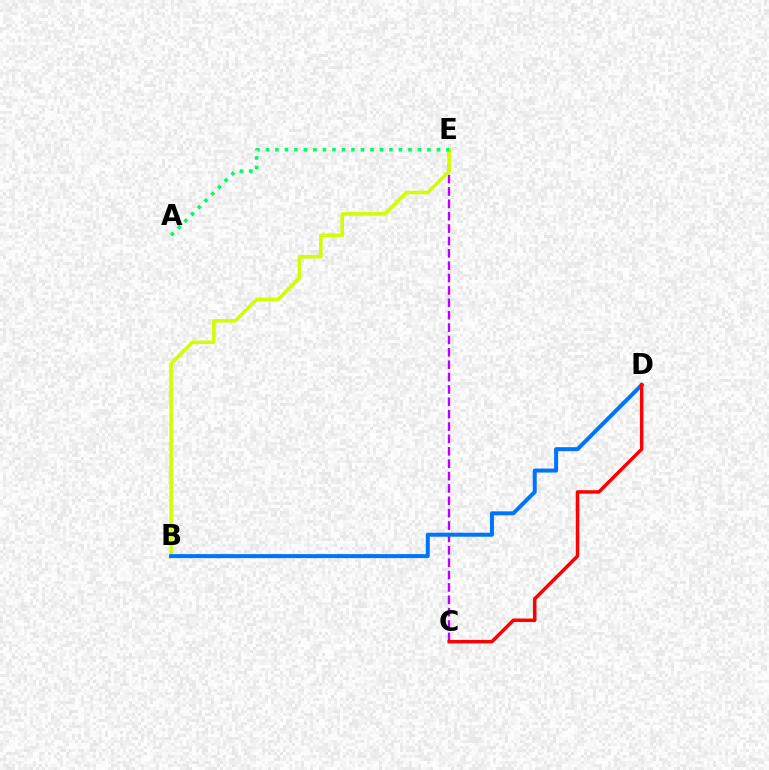{('C', 'E'): [{'color': '#b900ff', 'line_style': 'dashed', 'thickness': 1.68}], ('B', 'E'): [{'color': '#d1ff00', 'line_style': 'solid', 'thickness': 2.55}], ('A', 'E'): [{'color': '#00ff5c', 'line_style': 'dotted', 'thickness': 2.58}], ('B', 'D'): [{'color': '#0074ff', 'line_style': 'solid', 'thickness': 2.88}], ('C', 'D'): [{'color': '#ff0000', 'line_style': 'solid', 'thickness': 2.51}]}